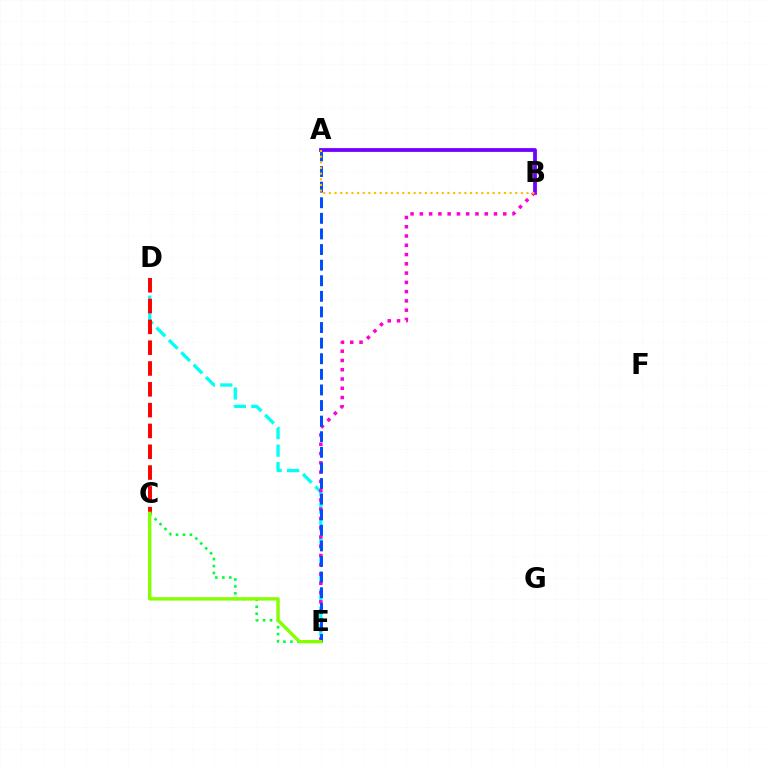{('A', 'B'): [{'color': '#7200ff', 'line_style': 'solid', 'thickness': 2.73}, {'color': '#ffbd00', 'line_style': 'dotted', 'thickness': 1.53}], ('D', 'E'): [{'color': '#00fff6', 'line_style': 'dashed', 'thickness': 2.37}], ('B', 'E'): [{'color': '#ff00cf', 'line_style': 'dotted', 'thickness': 2.52}], ('C', 'E'): [{'color': '#00ff39', 'line_style': 'dotted', 'thickness': 1.89}, {'color': '#84ff00', 'line_style': 'solid', 'thickness': 2.42}], ('C', 'D'): [{'color': '#ff0000', 'line_style': 'dashed', 'thickness': 2.83}], ('A', 'E'): [{'color': '#004bff', 'line_style': 'dashed', 'thickness': 2.12}]}